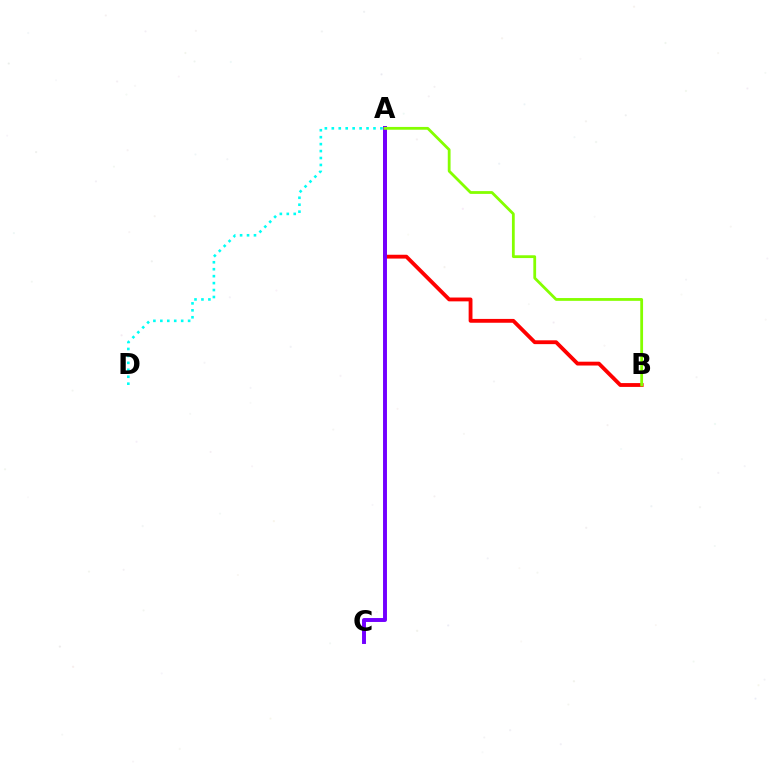{('A', 'D'): [{'color': '#00fff6', 'line_style': 'dotted', 'thickness': 1.89}], ('A', 'B'): [{'color': '#ff0000', 'line_style': 'solid', 'thickness': 2.76}, {'color': '#84ff00', 'line_style': 'solid', 'thickness': 2.01}], ('A', 'C'): [{'color': '#7200ff', 'line_style': 'solid', 'thickness': 2.83}]}